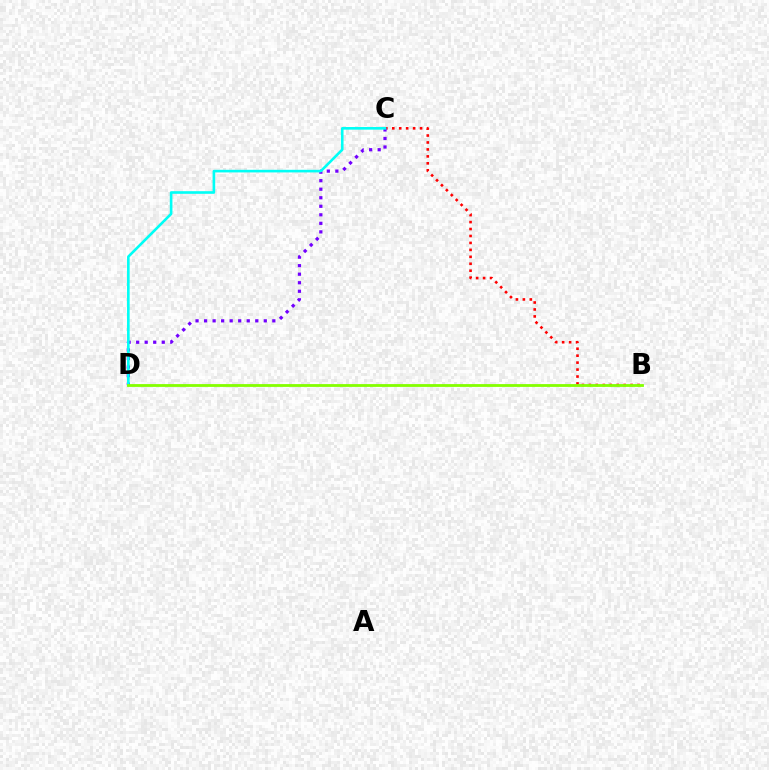{('B', 'C'): [{'color': '#ff0000', 'line_style': 'dotted', 'thickness': 1.89}], ('C', 'D'): [{'color': '#7200ff', 'line_style': 'dotted', 'thickness': 2.32}, {'color': '#00fff6', 'line_style': 'solid', 'thickness': 1.89}], ('B', 'D'): [{'color': '#84ff00', 'line_style': 'solid', 'thickness': 2.02}]}